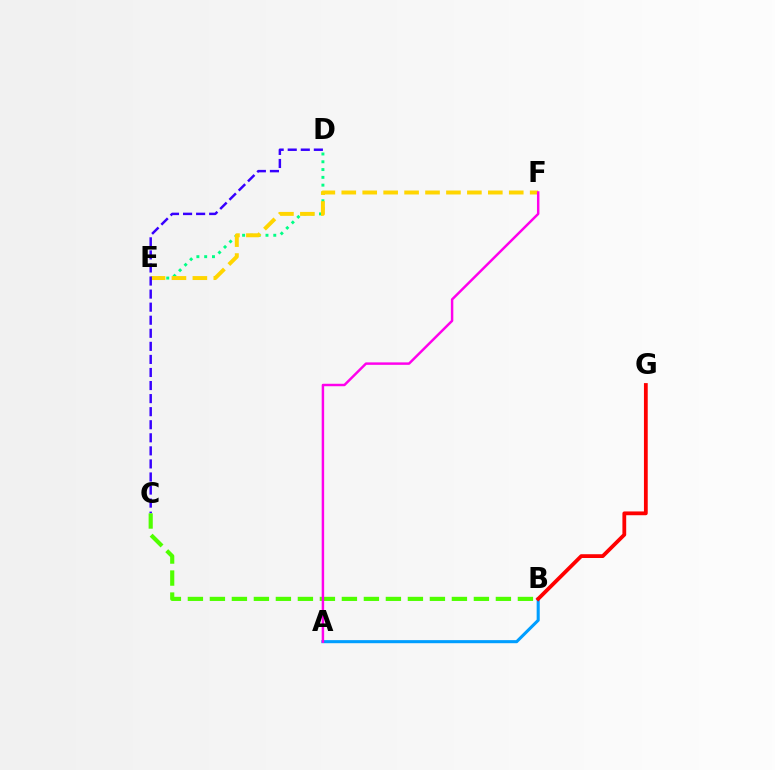{('D', 'E'): [{'color': '#00ff86', 'line_style': 'dotted', 'thickness': 2.12}], ('A', 'B'): [{'color': '#009eff', 'line_style': 'solid', 'thickness': 2.21}], ('E', 'F'): [{'color': '#ffd500', 'line_style': 'dashed', 'thickness': 2.84}], ('B', 'G'): [{'color': '#ff0000', 'line_style': 'solid', 'thickness': 2.73}], ('C', 'D'): [{'color': '#3700ff', 'line_style': 'dashed', 'thickness': 1.77}], ('B', 'C'): [{'color': '#4fff00', 'line_style': 'dashed', 'thickness': 2.99}], ('A', 'F'): [{'color': '#ff00ed', 'line_style': 'solid', 'thickness': 1.77}]}